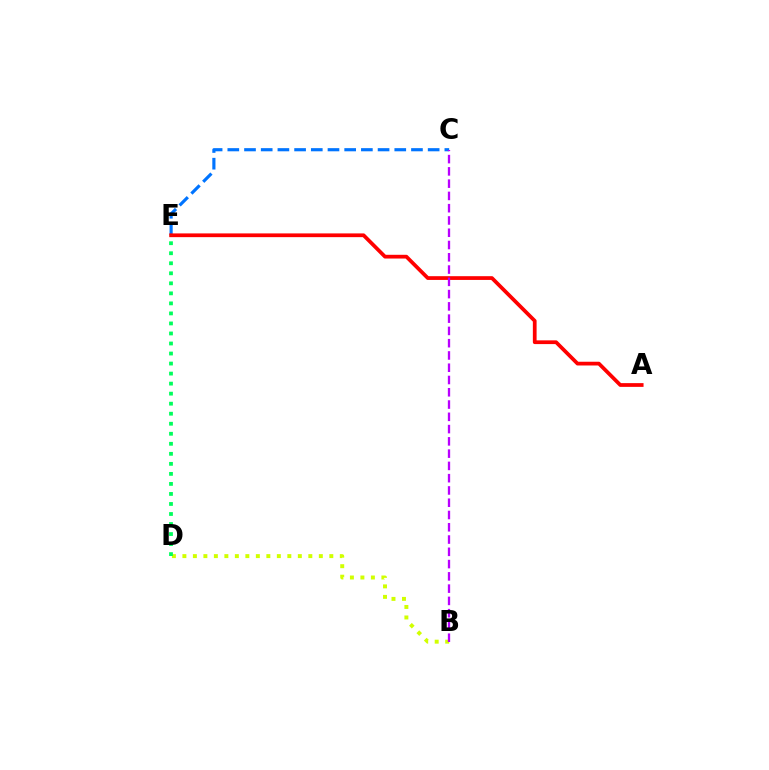{('C', 'E'): [{'color': '#0074ff', 'line_style': 'dashed', 'thickness': 2.27}], ('A', 'E'): [{'color': '#ff0000', 'line_style': 'solid', 'thickness': 2.69}], ('B', 'D'): [{'color': '#d1ff00', 'line_style': 'dotted', 'thickness': 2.85}], ('D', 'E'): [{'color': '#00ff5c', 'line_style': 'dotted', 'thickness': 2.72}], ('B', 'C'): [{'color': '#b900ff', 'line_style': 'dashed', 'thickness': 1.67}]}